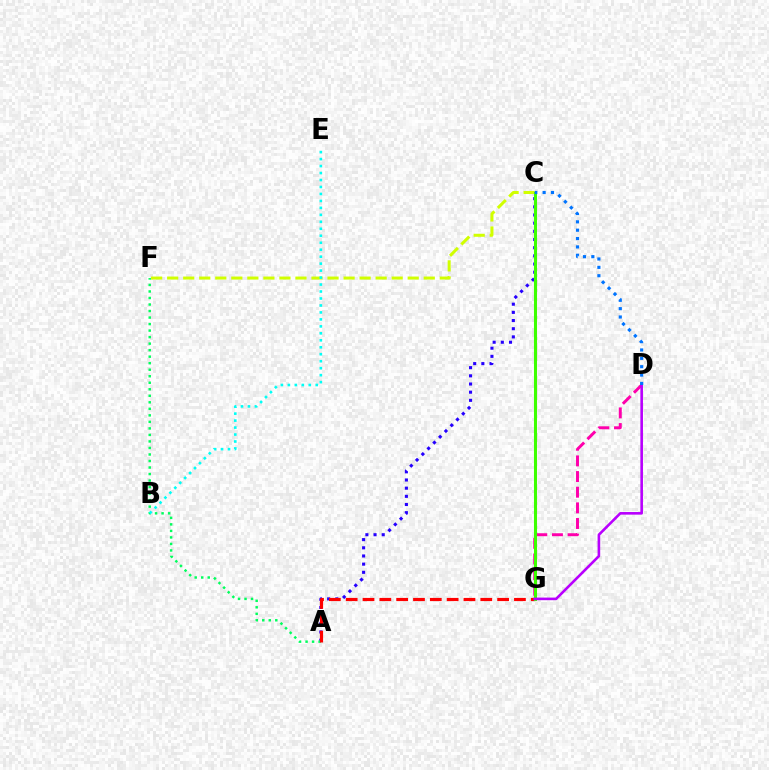{('D', 'G'): [{'color': '#ff00ac', 'line_style': 'dashed', 'thickness': 2.13}, {'color': '#b900ff', 'line_style': 'solid', 'thickness': 1.88}], ('A', 'C'): [{'color': '#2500ff', 'line_style': 'dotted', 'thickness': 2.22}], ('A', 'F'): [{'color': '#00ff5c', 'line_style': 'dotted', 'thickness': 1.77}], ('C', 'G'): [{'color': '#ff9400', 'line_style': 'solid', 'thickness': 2.15}, {'color': '#3dff00', 'line_style': 'solid', 'thickness': 2.2}], ('C', 'F'): [{'color': '#d1ff00', 'line_style': 'dashed', 'thickness': 2.18}], ('A', 'G'): [{'color': '#ff0000', 'line_style': 'dashed', 'thickness': 2.29}], ('B', 'E'): [{'color': '#00fff6', 'line_style': 'dotted', 'thickness': 1.89}], ('C', 'D'): [{'color': '#0074ff', 'line_style': 'dotted', 'thickness': 2.27}]}